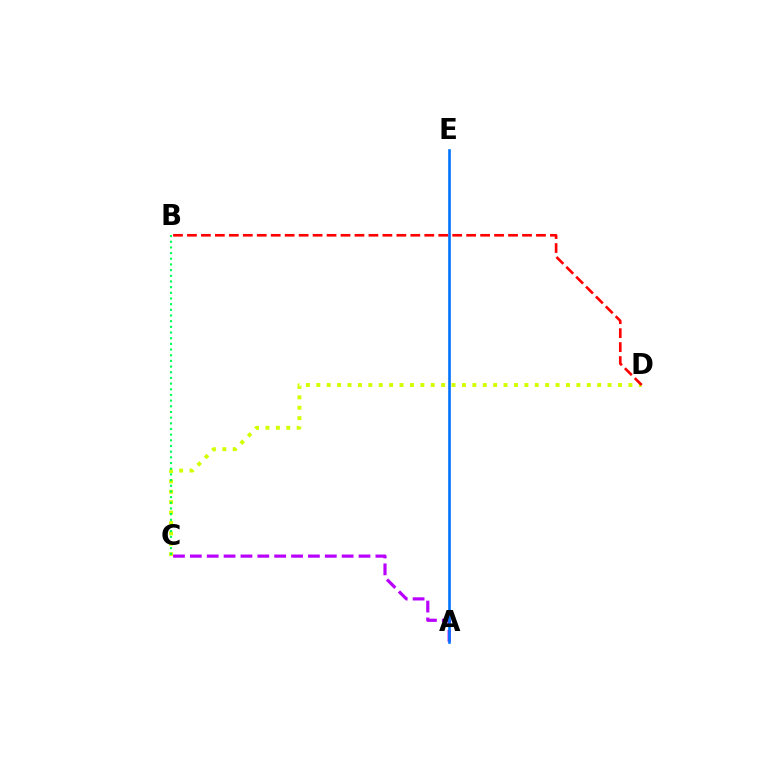{('C', 'D'): [{'color': '#d1ff00', 'line_style': 'dotted', 'thickness': 2.83}], ('A', 'C'): [{'color': '#b900ff', 'line_style': 'dashed', 'thickness': 2.29}], ('B', 'C'): [{'color': '#00ff5c', 'line_style': 'dotted', 'thickness': 1.54}], ('A', 'E'): [{'color': '#0074ff', 'line_style': 'solid', 'thickness': 1.89}], ('B', 'D'): [{'color': '#ff0000', 'line_style': 'dashed', 'thickness': 1.9}]}